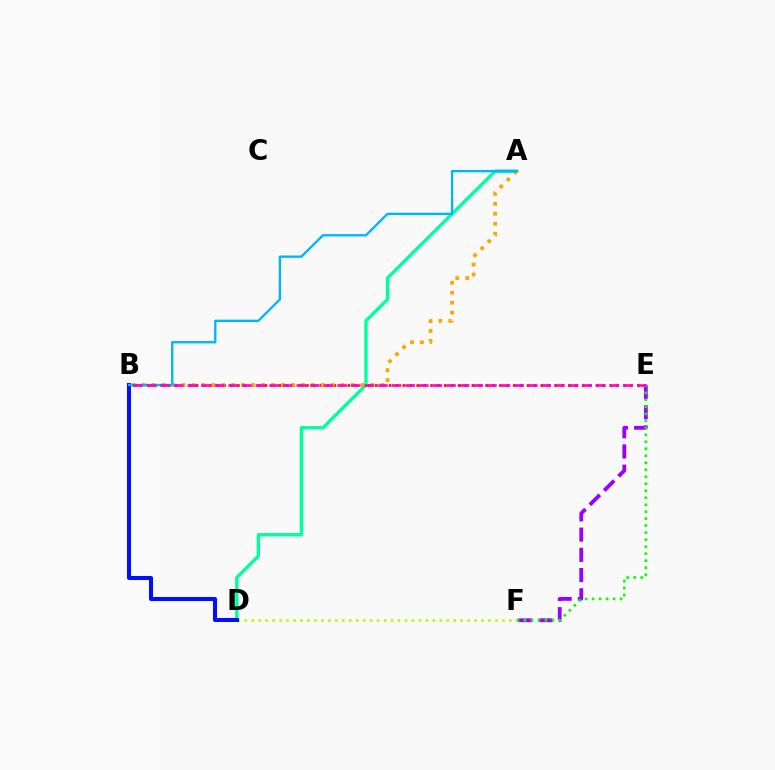{('D', 'F'): [{'color': '#b3ff00', 'line_style': 'dotted', 'thickness': 1.89}], ('A', 'D'): [{'color': '#00ff9d', 'line_style': 'solid', 'thickness': 2.41}], ('E', 'F'): [{'color': '#9b00ff', 'line_style': 'dashed', 'thickness': 2.75}, {'color': '#08ff00', 'line_style': 'dotted', 'thickness': 1.9}], ('B', 'E'): [{'color': '#ff0000', 'line_style': 'dotted', 'thickness': 1.87}, {'color': '#ff00bd', 'line_style': 'dashed', 'thickness': 1.85}], ('B', 'D'): [{'color': '#0010ff', 'line_style': 'solid', 'thickness': 2.91}], ('A', 'B'): [{'color': '#ffa500', 'line_style': 'dotted', 'thickness': 2.7}, {'color': '#00b5ff', 'line_style': 'solid', 'thickness': 1.69}]}